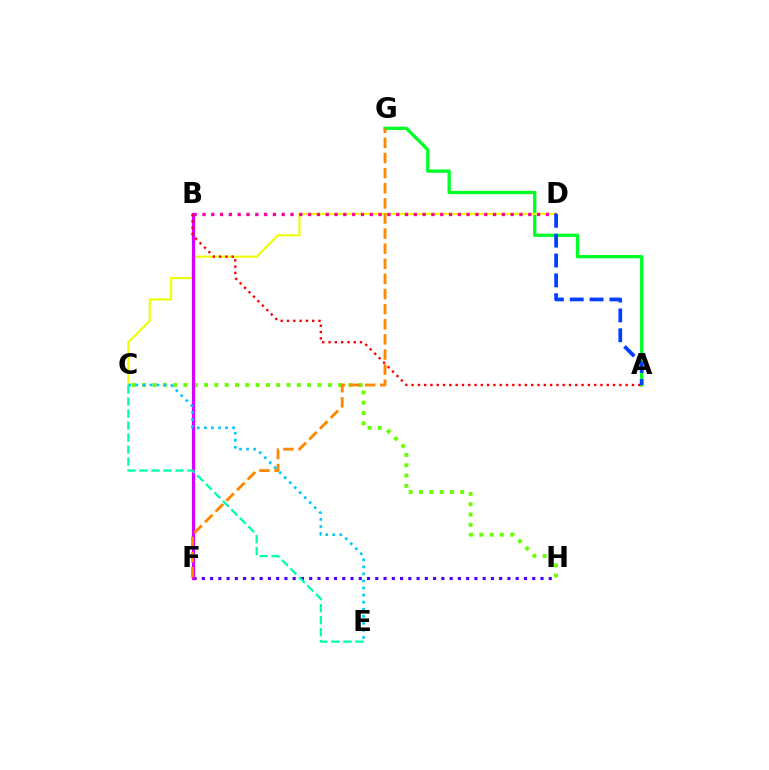{('A', 'G'): [{'color': '#00ff27', 'line_style': 'solid', 'thickness': 2.37}], ('C', 'H'): [{'color': '#66ff00', 'line_style': 'dotted', 'thickness': 2.8}], ('C', 'D'): [{'color': '#eeff00', 'line_style': 'solid', 'thickness': 1.51}], ('B', 'D'): [{'color': '#ff00a0', 'line_style': 'dotted', 'thickness': 2.39}], ('F', 'H'): [{'color': '#4f00ff', 'line_style': 'dotted', 'thickness': 2.24}], ('B', 'F'): [{'color': '#d600ff', 'line_style': 'solid', 'thickness': 2.3}], ('F', 'G'): [{'color': '#ff8800', 'line_style': 'dashed', 'thickness': 2.05}], ('A', 'B'): [{'color': '#ff0000', 'line_style': 'dotted', 'thickness': 1.71}], ('C', 'E'): [{'color': '#00c7ff', 'line_style': 'dotted', 'thickness': 1.92}, {'color': '#00ffaf', 'line_style': 'dashed', 'thickness': 1.63}], ('A', 'D'): [{'color': '#003fff', 'line_style': 'dashed', 'thickness': 2.7}]}